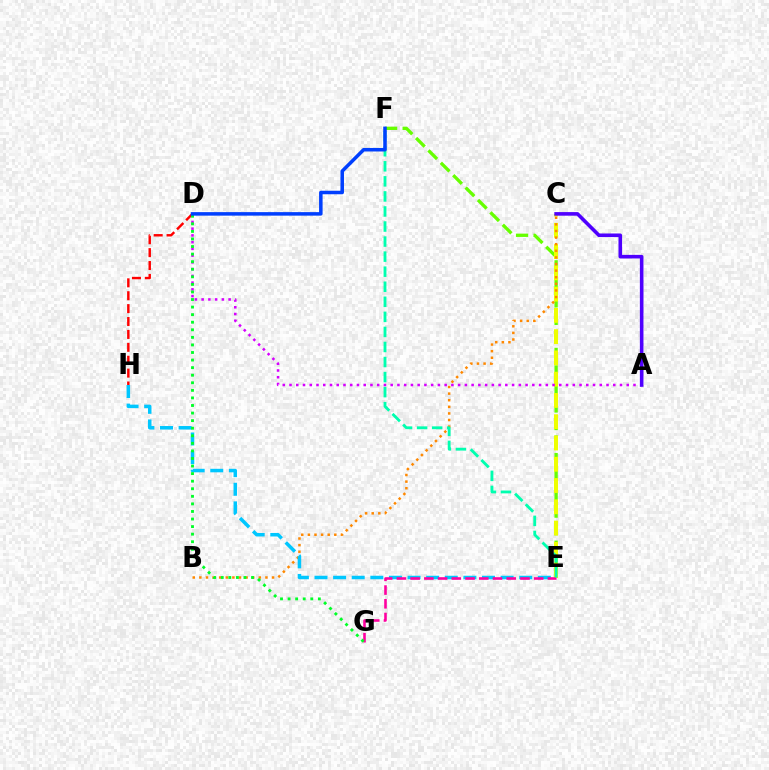{('E', 'F'): [{'color': '#66ff00', 'line_style': 'dashed', 'thickness': 2.38}, {'color': '#00ffaf', 'line_style': 'dashed', 'thickness': 2.05}], ('C', 'E'): [{'color': '#eeff00', 'line_style': 'dashed', 'thickness': 2.89}], ('B', 'C'): [{'color': '#ff8800', 'line_style': 'dotted', 'thickness': 1.8}], ('E', 'H'): [{'color': '#00c7ff', 'line_style': 'dashed', 'thickness': 2.53}], ('D', 'H'): [{'color': '#ff0000', 'line_style': 'dashed', 'thickness': 1.75}], ('E', 'G'): [{'color': '#ff00a0', 'line_style': 'dashed', 'thickness': 1.87}], ('A', 'D'): [{'color': '#d600ff', 'line_style': 'dotted', 'thickness': 1.83}], ('D', 'G'): [{'color': '#00ff27', 'line_style': 'dotted', 'thickness': 2.06}], ('A', 'C'): [{'color': '#4f00ff', 'line_style': 'solid', 'thickness': 2.59}], ('D', 'F'): [{'color': '#003fff', 'line_style': 'solid', 'thickness': 2.53}]}